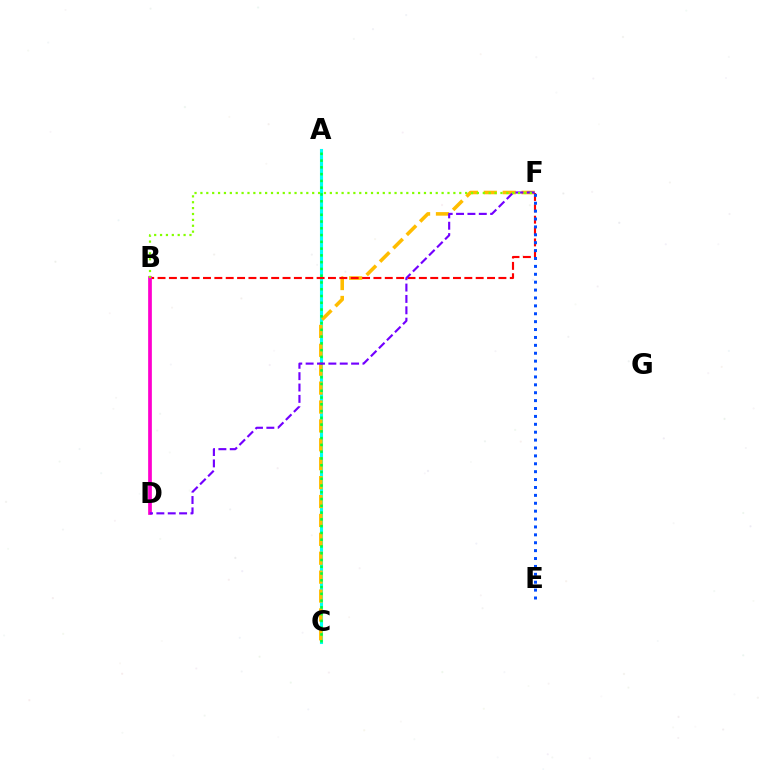{('A', 'C'): [{'color': '#00fff6', 'line_style': 'solid', 'thickness': 2.23}, {'color': '#00ff39', 'line_style': 'dotted', 'thickness': 1.84}], ('C', 'F'): [{'color': '#ffbd00', 'line_style': 'dashed', 'thickness': 2.57}], ('B', 'F'): [{'color': '#ff0000', 'line_style': 'dashed', 'thickness': 1.54}, {'color': '#84ff00', 'line_style': 'dotted', 'thickness': 1.6}], ('B', 'D'): [{'color': '#ff00cf', 'line_style': 'solid', 'thickness': 2.68}], ('D', 'F'): [{'color': '#7200ff', 'line_style': 'dashed', 'thickness': 1.54}], ('E', 'F'): [{'color': '#004bff', 'line_style': 'dotted', 'thickness': 2.15}]}